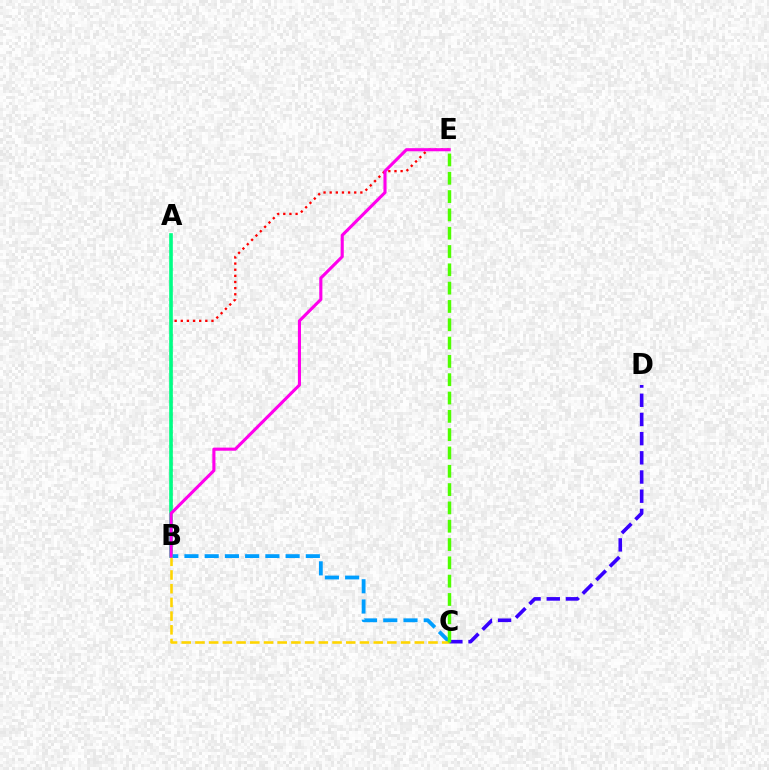{('B', 'C'): [{'color': '#009eff', 'line_style': 'dashed', 'thickness': 2.75}, {'color': '#ffd500', 'line_style': 'dashed', 'thickness': 1.86}], ('C', 'D'): [{'color': '#3700ff', 'line_style': 'dashed', 'thickness': 2.61}], ('B', 'E'): [{'color': '#ff0000', 'line_style': 'dotted', 'thickness': 1.67}, {'color': '#ff00ed', 'line_style': 'solid', 'thickness': 2.23}], ('A', 'B'): [{'color': '#00ff86', 'line_style': 'solid', 'thickness': 2.62}], ('C', 'E'): [{'color': '#4fff00', 'line_style': 'dashed', 'thickness': 2.49}]}